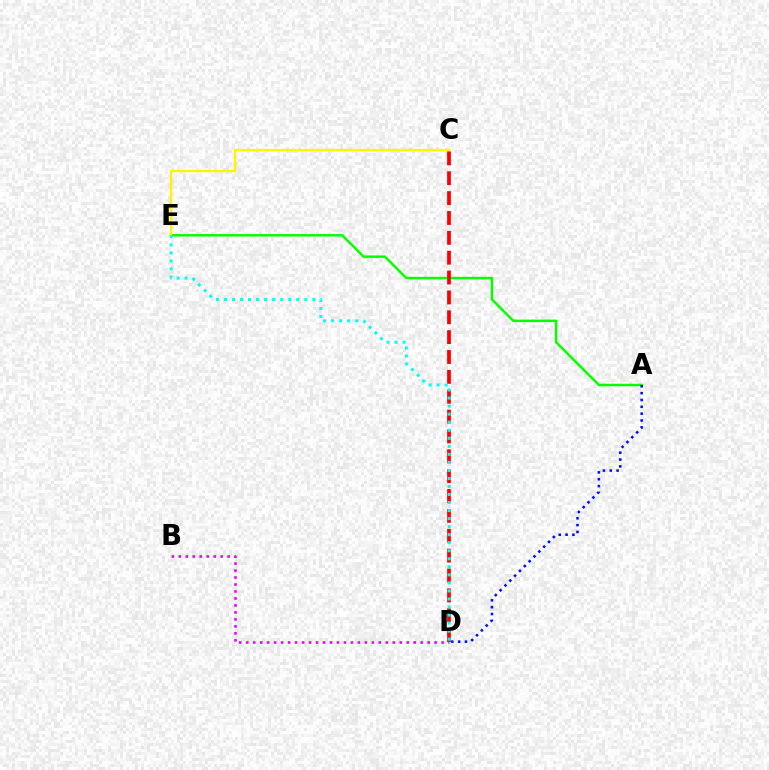{('A', 'E'): [{'color': '#08ff00', 'line_style': 'solid', 'thickness': 1.79}], ('C', 'E'): [{'color': '#fcf500', 'line_style': 'solid', 'thickness': 1.69}], ('B', 'D'): [{'color': '#ee00ff', 'line_style': 'dotted', 'thickness': 1.9}], ('A', 'D'): [{'color': '#0010ff', 'line_style': 'dotted', 'thickness': 1.86}], ('C', 'D'): [{'color': '#ff0000', 'line_style': 'dashed', 'thickness': 2.7}], ('D', 'E'): [{'color': '#00fff6', 'line_style': 'dotted', 'thickness': 2.18}]}